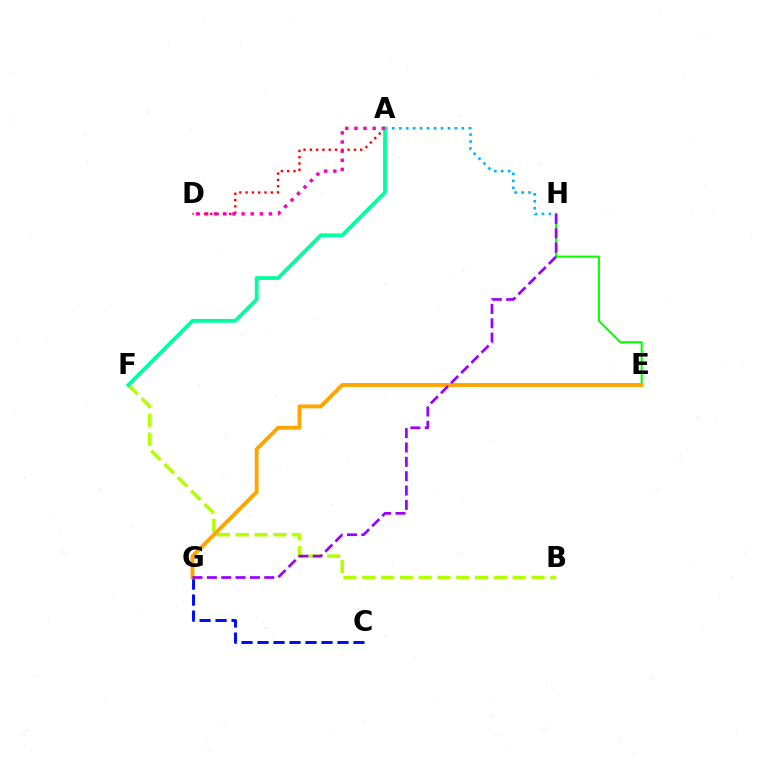{('C', 'G'): [{'color': '#0010ff', 'line_style': 'dashed', 'thickness': 2.17}], ('E', 'H'): [{'color': '#08ff00', 'line_style': 'solid', 'thickness': 1.51}], ('A', 'D'): [{'color': '#ff0000', 'line_style': 'dotted', 'thickness': 1.71}, {'color': '#ff00bd', 'line_style': 'dotted', 'thickness': 2.48}], ('A', 'H'): [{'color': '#00b5ff', 'line_style': 'dotted', 'thickness': 1.89}], ('B', 'F'): [{'color': '#b3ff00', 'line_style': 'dashed', 'thickness': 2.56}], ('E', 'G'): [{'color': '#ffa500', 'line_style': 'solid', 'thickness': 2.79}], ('A', 'F'): [{'color': '#00ff9d', 'line_style': 'solid', 'thickness': 2.72}], ('G', 'H'): [{'color': '#9b00ff', 'line_style': 'dashed', 'thickness': 1.95}]}